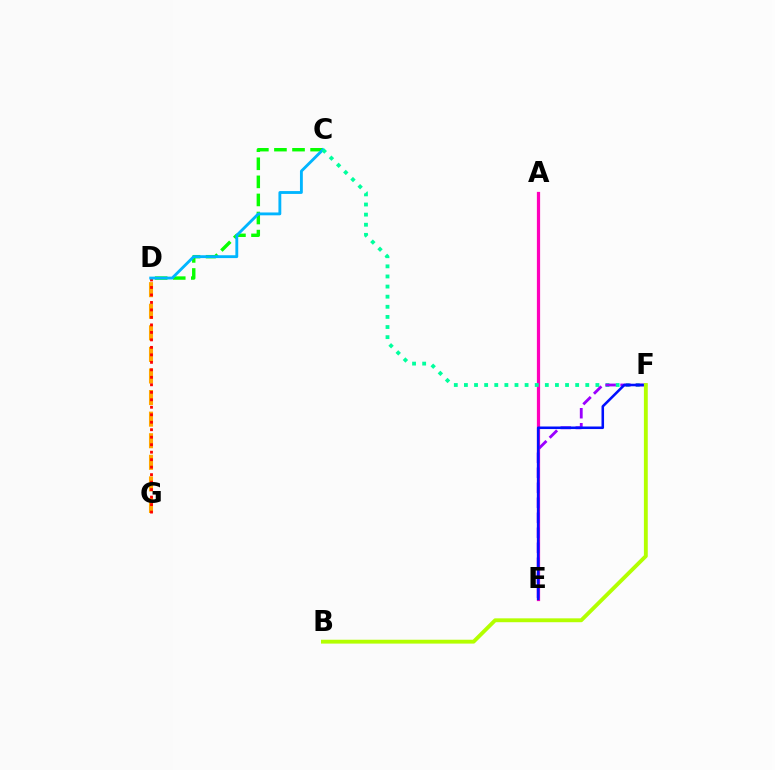{('D', 'G'): [{'color': '#ffa500', 'line_style': 'dashed', 'thickness': 2.93}, {'color': '#ff0000', 'line_style': 'dotted', 'thickness': 2.03}], ('C', 'D'): [{'color': '#08ff00', 'line_style': 'dashed', 'thickness': 2.46}, {'color': '#00b5ff', 'line_style': 'solid', 'thickness': 2.05}], ('A', 'E'): [{'color': '#ff00bd', 'line_style': 'solid', 'thickness': 2.32}], ('C', 'F'): [{'color': '#00ff9d', 'line_style': 'dotted', 'thickness': 2.75}], ('E', 'F'): [{'color': '#9b00ff', 'line_style': 'dashed', 'thickness': 2.04}, {'color': '#0010ff', 'line_style': 'solid', 'thickness': 1.84}], ('B', 'F'): [{'color': '#b3ff00', 'line_style': 'solid', 'thickness': 2.78}]}